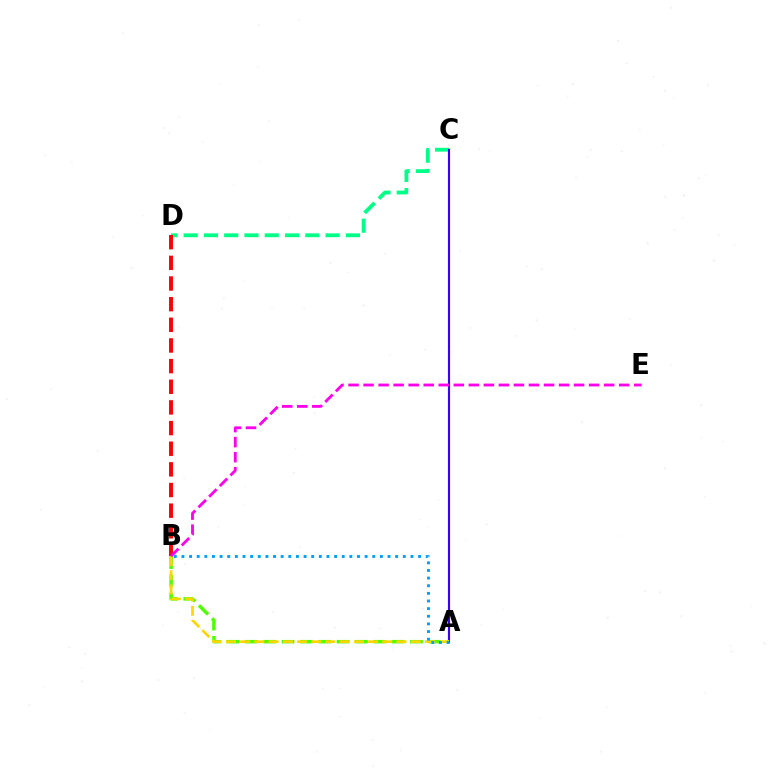{('C', 'D'): [{'color': '#00ff86', 'line_style': 'dashed', 'thickness': 2.75}], ('A', 'C'): [{'color': '#3700ff', 'line_style': 'solid', 'thickness': 1.55}], ('A', 'B'): [{'color': '#4fff00', 'line_style': 'dashed', 'thickness': 2.49}, {'color': '#ffd500', 'line_style': 'dashed', 'thickness': 1.93}, {'color': '#009eff', 'line_style': 'dotted', 'thickness': 2.07}], ('B', 'D'): [{'color': '#ff0000', 'line_style': 'dashed', 'thickness': 2.81}], ('B', 'E'): [{'color': '#ff00ed', 'line_style': 'dashed', 'thickness': 2.04}]}